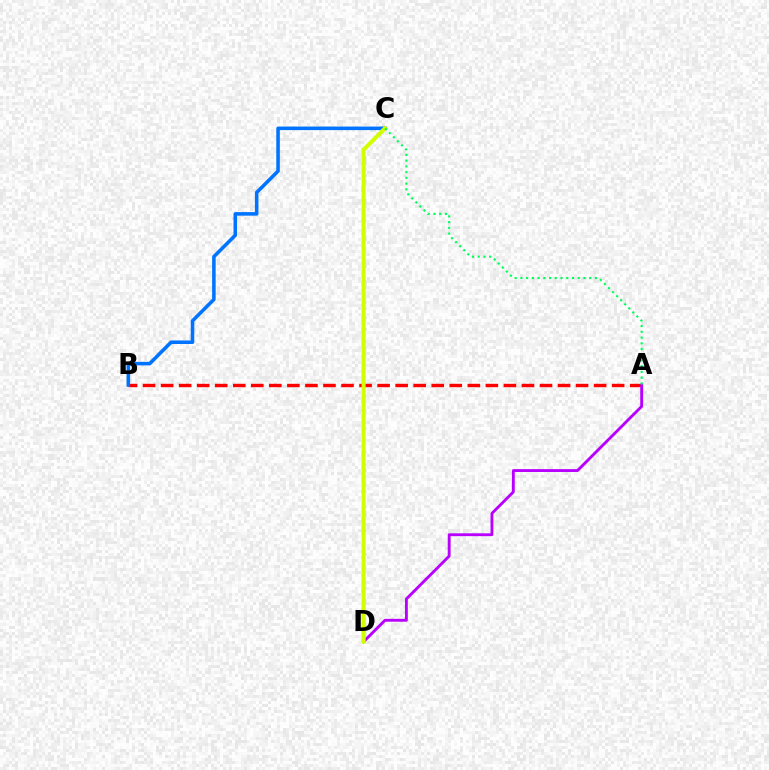{('A', 'B'): [{'color': '#ff0000', 'line_style': 'dashed', 'thickness': 2.45}], ('A', 'D'): [{'color': '#b900ff', 'line_style': 'solid', 'thickness': 2.06}], ('B', 'C'): [{'color': '#0074ff', 'line_style': 'solid', 'thickness': 2.56}], ('C', 'D'): [{'color': '#d1ff00', 'line_style': 'solid', 'thickness': 2.91}], ('A', 'C'): [{'color': '#00ff5c', 'line_style': 'dotted', 'thickness': 1.56}]}